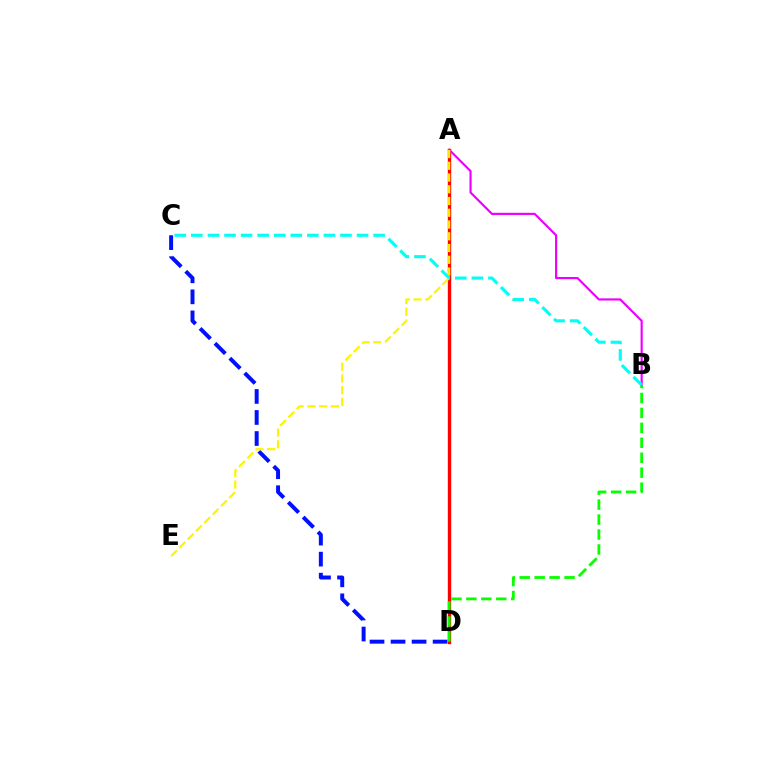{('A', 'D'): [{'color': '#ff0000', 'line_style': 'solid', 'thickness': 2.42}], ('C', 'D'): [{'color': '#0010ff', 'line_style': 'dashed', 'thickness': 2.86}], ('A', 'B'): [{'color': '#ee00ff', 'line_style': 'solid', 'thickness': 1.56}], ('B', 'C'): [{'color': '#00fff6', 'line_style': 'dashed', 'thickness': 2.25}], ('B', 'D'): [{'color': '#08ff00', 'line_style': 'dashed', 'thickness': 2.03}], ('A', 'E'): [{'color': '#fcf500', 'line_style': 'dashed', 'thickness': 1.6}]}